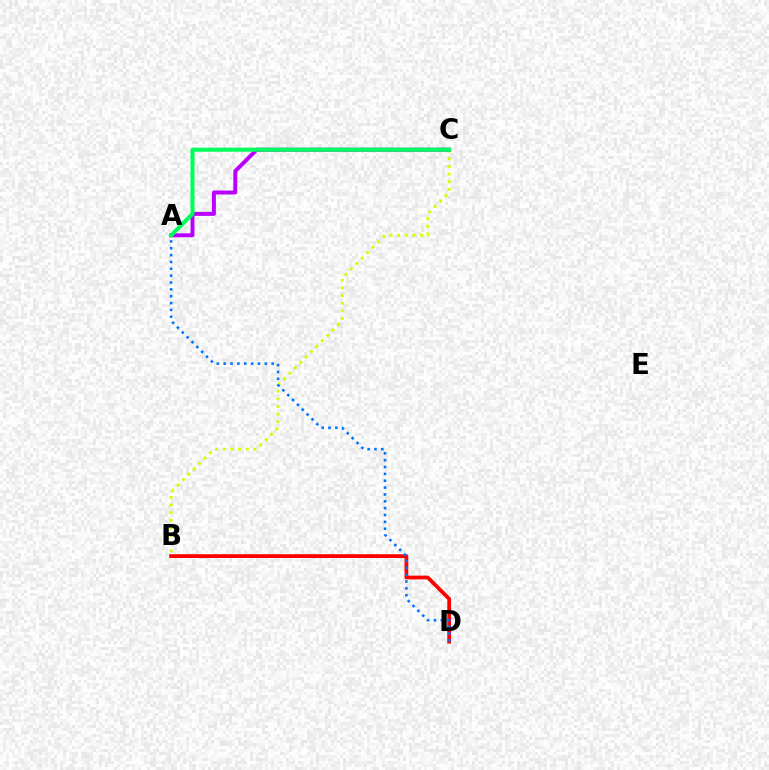{('B', 'D'): [{'color': '#ff0000', 'line_style': 'solid', 'thickness': 2.71}], ('B', 'C'): [{'color': '#d1ff00', 'line_style': 'dotted', 'thickness': 2.07}], ('A', 'C'): [{'color': '#b900ff', 'line_style': 'solid', 'thickness': 2.85}, {'color': '#00ff5c', 'line_style': 'solid', 'thickness': 2.91}], ('A', 'D'): [{'color': '#0074ff', 'line_style': 'dotted', 'thickness': 1.86}]}